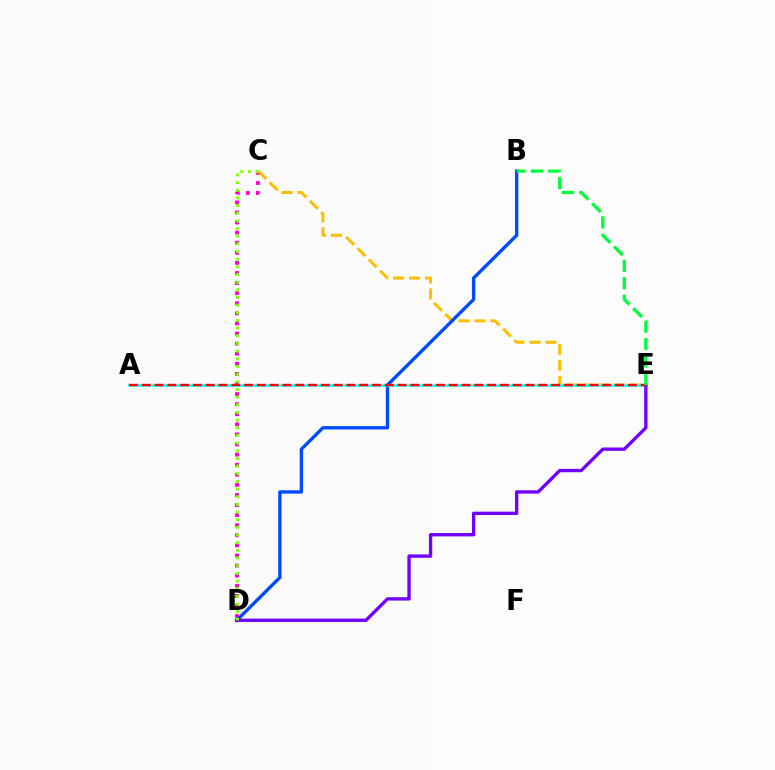{('C', 'D'): [{'color': '#ff00cf', 'line_style': 'dotted', 'thickness': 2.74}, {'color': '#84ff00', 'line_style': 'dotted', 'thickness': 2.08}], ('C', 'E'): [{'color': '#ffbd00', 'line_style': 'dashed', 'thickness': 2.17}], ('B', 'D'): [{'color': '#004bff', 'line_style': 'solid', 'thickness': 2.41}], ('A', 'E'): [{'color': '#00fff6', 'line_style': 'solid', 'thickness': 1.8}, {'color': '#ff0000', 'line_style': 'dashed', 'thickness': 1.74}], ('D', 'E'): [{'color': '#7200ff', 'line_style': 'solid', 'thickness': 2.4}], ('B', 'E'): [{'color': '#00ff39', 'line_style': 'dashed', 'thickness': 2.37}]}